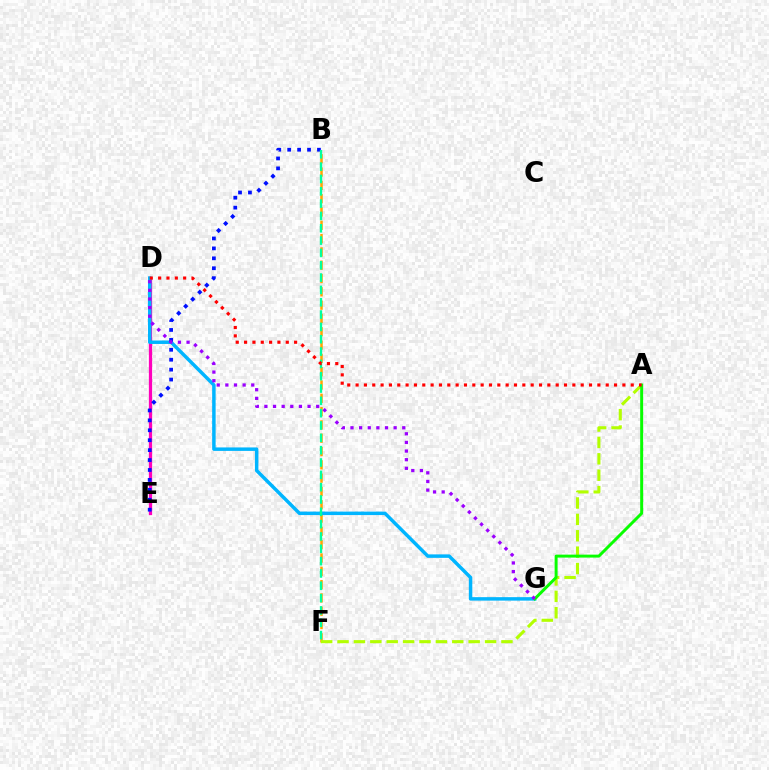{('D', 'E'): [{'color': '#ff00bd', 'line_style': 'solid', 'thickness': 2.35}], ('B', 'F'): [{'color': '#ffa500', 'line_style': 'dashed', 'thickness': 1.81}, {'color': '#00ff9d', 'line_style': 'dashed', 'thickness': 1.67}], ('D', 'G'): [{'color': '#00b5ff', 'line_style': 'solid', 'thickness': 2.5}, {'color': '#9b00ff', 'line_style': 'dotted', 'thickness': 2.35}], ('B', 'E'): [{'color': '#0010ff', 'line_style': 'dotted', 'thickness': 2.7}], ('A', 'F'): [{'color': '#b3ff00', 'line_style': 'dashed', 'thickness': 2.23}], ('A', 'G'): [{'color': '#08ff00', 'line_style': 'solid', 'thickness': 2.13}], ('A', 'D'): [{'color': '#ff0000', 'line_style': 'dotted', 'thickness': 2.27}]}